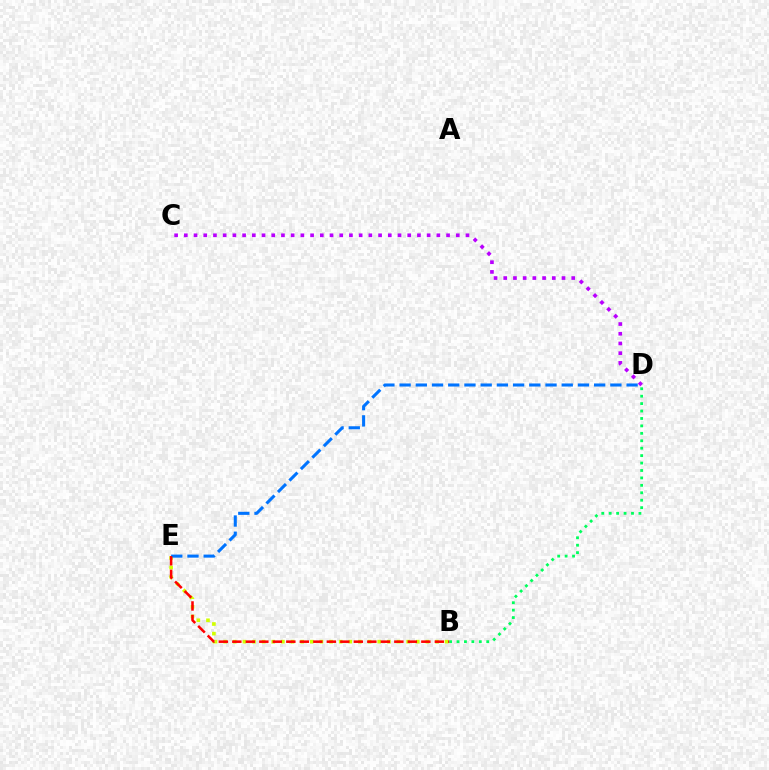{('B', 'E'): [{'color': '#d1ff00', 'line_style': 'dotted', 'thickness': 2.62}, {'color': '#ff0000', 'line_style': 'dashed', 'thickness': 1.83}], ('D', 'E'): [{'color': '#0074ff', 'line_style': 'dashed', 'thickness': 2.2}], ('B', 'D'): [{'color': '#00ff5c', 'line_style': 'dotted', 'thickness': 2.02}], ('C', 'D'): [{'color': '#b900ff', 'line_style': 'dotted', 'thickness': 2.64}]}